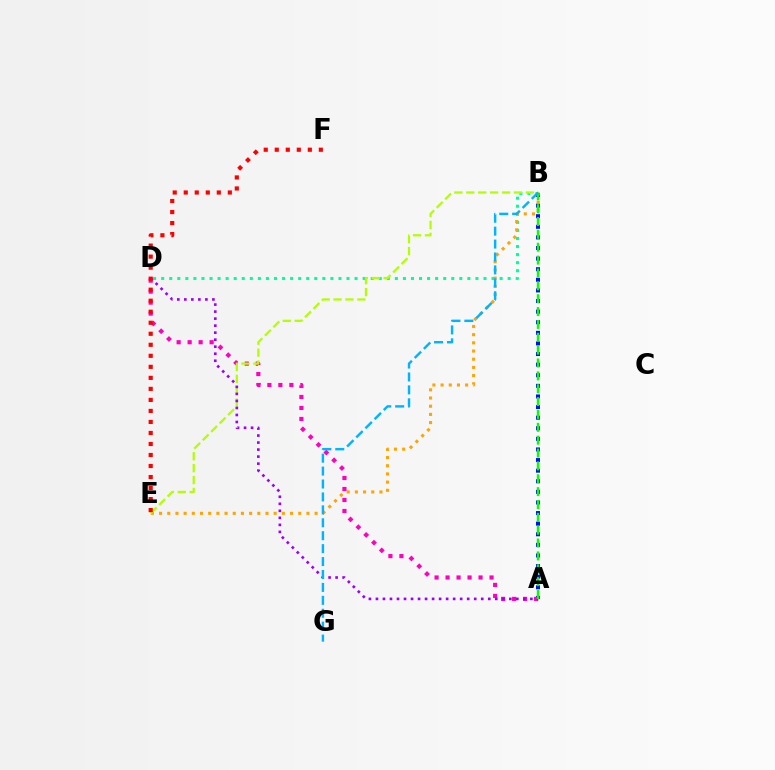{('B', 'D'): [{'color': '#00ff9d', 'line_style': 'dotted', 'thickness': 2.19}], ('A', 'B'): [{'color': '#0010ff', 'line_style': 'dotted', 'thickness': 2.88}, {'color': '#08ff00', 'line_style': 'dashed', 'thickness': 1.75}], ('B', 'E'): [{'color': '#ffa500', 'line_style': 'dotted', 'thickness': 2.22}, {'color': '#b3ff00', 'line_style': 'dashed', 'thickness': 1.62}], ('A', 'D'): [{'color': '#ff00bd', 'line_style': 'dotted', 'thickness': 2.99}, {'color': '#9b00ff', 'line_style': 'dotted', 'thickness': 1.91}], ('E', 'F'): [{'color': '#ff0000', 'line_style': 'dotted', 'thickness': 2.99}], ('B', 'G'): [{'color': '#00b5ff', 'line_style': 'dashed', 'thickness': 1.76}]}